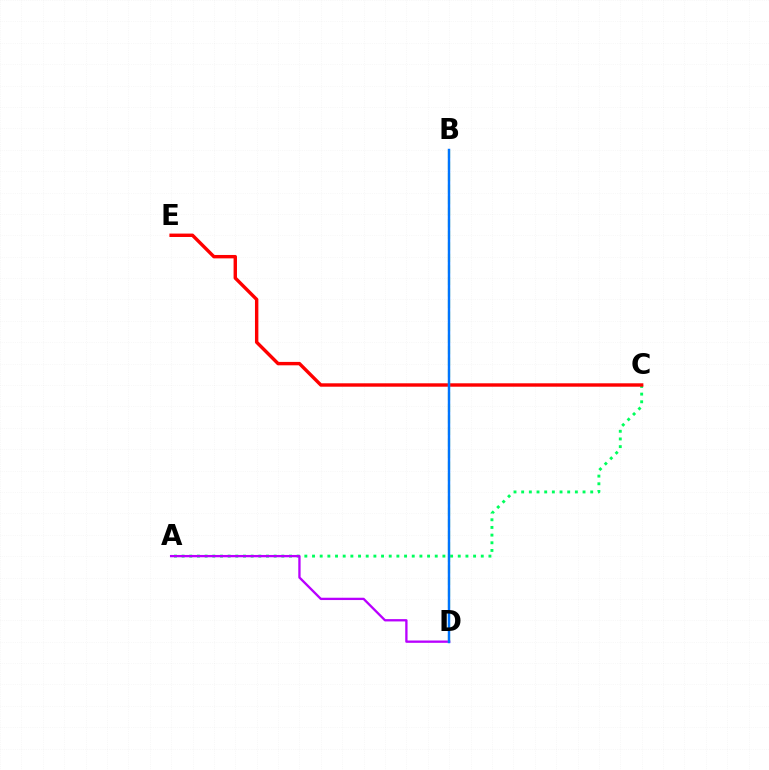{('A', 'C'): [{'color': '#00ff5c', 'line_style': 'dotted', 'thickness': 2.08}], ('C', 'E'): [{'color': '#ff0000', 'line_style': 'solid', 'thickness': 2.45}], ('A', 'D'): [{'color': '#b900ff', 'line_style': 'solid', 'thickness': 1.67}], ('B', 'D'): [{'color': '#d1ff00', 'line_style': 'dashed', 'thickness': 1.57}, {'color': '#0074ff', 'line_style': 'solid', 'thickness': 1.77}]}